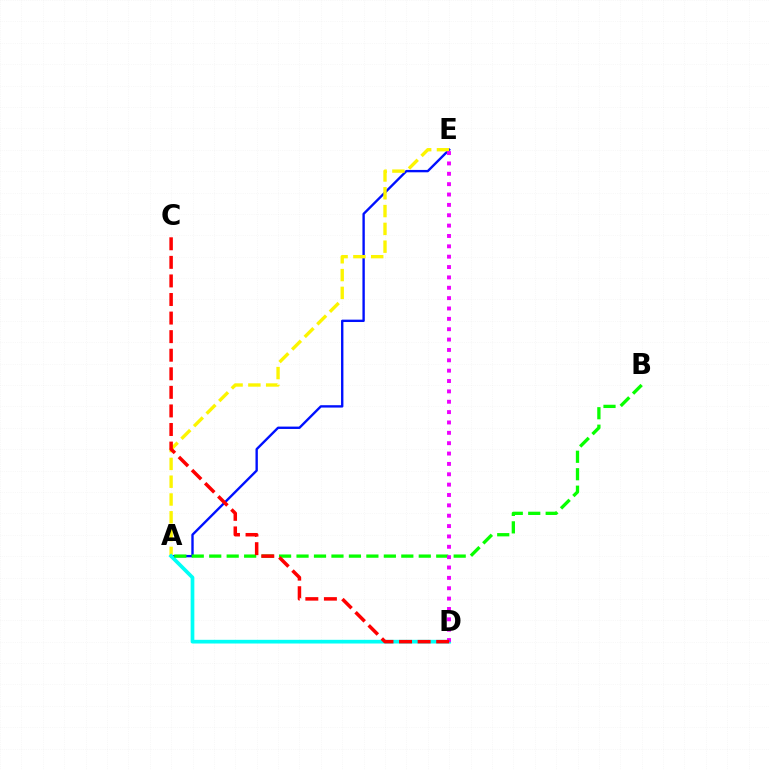{('A', 'E'): [{'color': '#0010ff', 'line_style': 'solid', 'thickness': 1.71}, {'color': '#fcf500', 'line_style': 'dashed', 'thickness': 2.42}], ('A', 'D'): [{'color': '#00fff6', 'line_style': 'solid', 'thickness': 2.66}], ('A', 'B'): [{'color': '#08ff00', 'line_style': 'dashed', 'thickness': 2.37}], ('D', 'E'): [{'color': '#ee00ff', 'line_style': 'dotted', 'thickness': 2.82}], ('C', 'D'): [{'color': '#ff0000', 'line_style': 'dashed', 'thickness': 2.52}]}